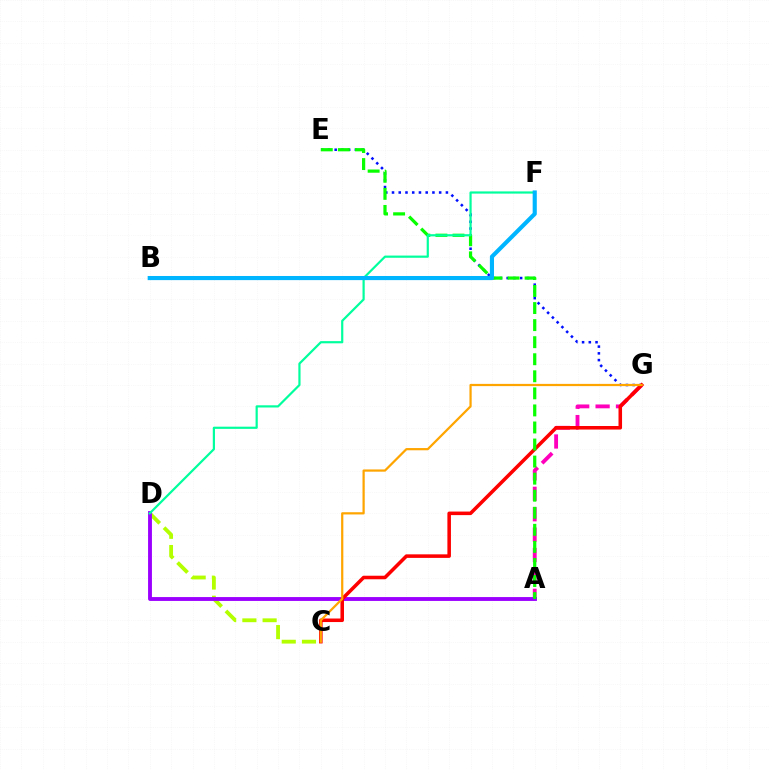{('A', 'G'): [{'color': '#ff00bd', 'line_style': 'dashed', 'thickness': 2.77}], ('E', 'G'): [{'color': '#0010ff', 'line_style': 'dotted', 'thickness': 1.83}], ('C', 'D'): [{'color': '#b3ff00', 'line_style': 'dashed', 'thickness': 2.75}], ('A', 'D'): [{'color': '#9b00ff', 'line_style': 'solid', 'thickness': 2.78}], ('C', 'G'): [{'color': '#ff0000', 'line_style': 'solid', 'thickness': 2.55}, {'color': '#ffa500', 'line_style': 'solid', 'thickness': 1.6}], ('A', 'E'): [{'color': '#08ff00', 'line_style': 'dashed', 'thickness': 2.32}], ('D', 'F'): [{'color': '#00ff9d', 'line_style': 'solid', 'thickness': 1.58}], ('B', 'F'): [{'color': '#00b5ff', 'line_style': 'solid', 'thickness': 2.97}]}